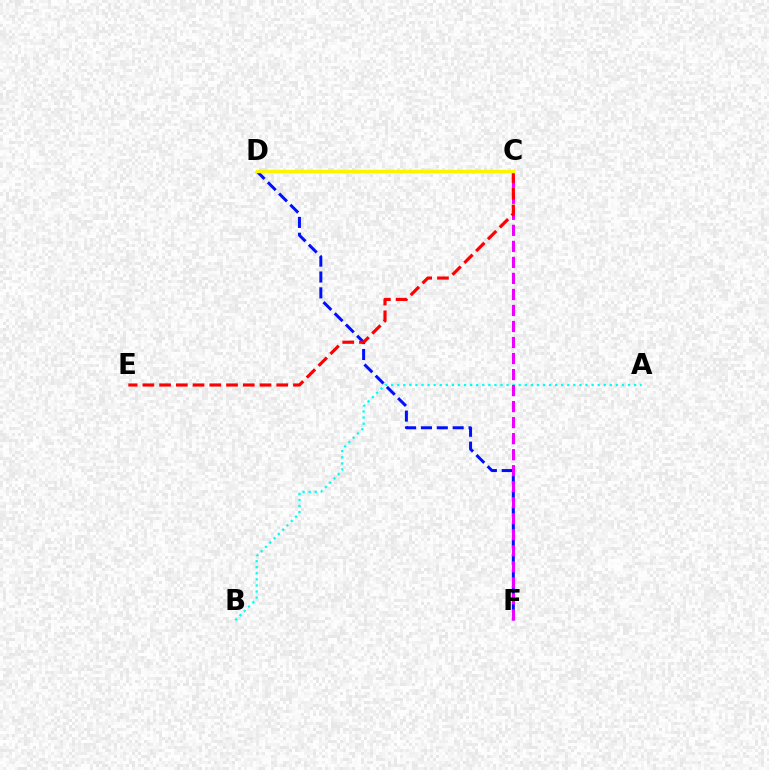{('D', 'F'): [{'color': '#0010ff', 'line_style': 'dashed', 'thickness': 2.16}], ('C', 'D'): [{'color': '#08ff00', 'line_style': 'solid', 'thickness': 1.84}, {'color': '#fcf500', 'line_style': 'solid', 'thickness': 2.5}], ('A', 'B'): [{'color': '#00fff6', 'line_style': 'dotted', 'thickness': 1.65}], ('C', 'F'): [{'color': '#ee00ff', 'line_style': 'dashed', 'thickness': 2.18}], ('C', 'E'): [{'color': '#ff0000', 'line_style': 'dashed', 'thickness': 2.27}]}